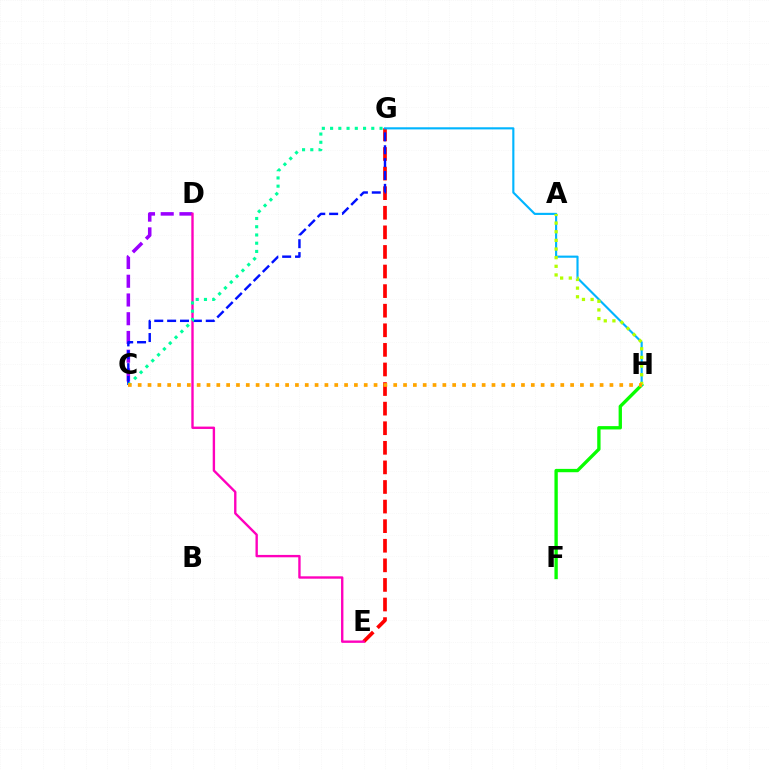{('C', 'D'): [{'color': '#9b00ff', 'line_style': 'dashed', 'thickness': 2.55}], ('F', 'H'): [{'color': '#08ff00', 'line_style': 'solid', 'thickness': 2.4}], ('E', 'G'): [{'color': '#ff0000', 'line_style': 'dashed', 'thickness': 2.66}], ('G', 'H'): [{'color': '#00b5ff', 'line_style': 'solid', 'thickness': 1.54}], ('A', 'H'): [{'color': '#b3ff00', 'line_style': 'dotted', 'thickness': 2.35}], ('D', 'E'): [{'color': '#ff00bd', 'line_style': 'solid', 'thickness': 1.71}], ('C', 'G'): [{'color': '#0010ff', 'line_style': 'dashed', 'thickness': 1.75}, {'color': '#00ff9d', 'line_style': 'dotted', 'thickness': 2.24}], ('C', 'H'): [{'color': '#ffa500', 'line_style': 'dotted', 'thickness': 2.67}]}